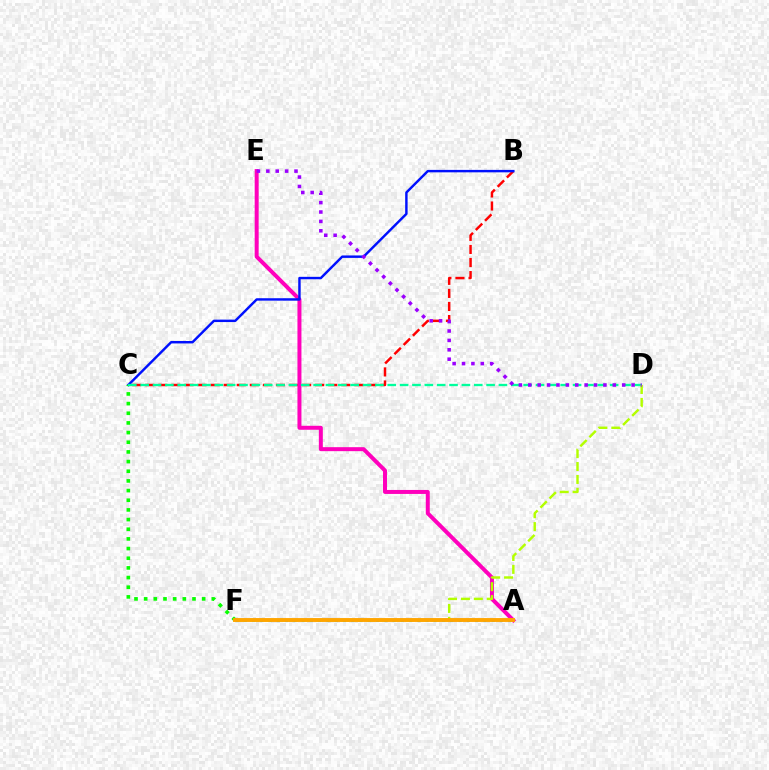{('A', 'F'): [{'color': '#00b5ff', 'line_style': 'dotted', 'thickness': 2.24}, {'color': '#ffa500', 'line_style': 'solid', 'thickness': 2.8}], ('B', 'C'): [{'color': '#ff0000', 'line_style': 'dashed', 'thickness': 1.78}, {'color': '#0010ff', 'line_style': 'solid', 'thickness': 1.76}], ('A', 'E'): [{'color': '#ff00bd', 'line_style': 'solid', 'thickness': 2.87}], ('C', 'F'): [{'color': '#08ff00', 'line_style': 'dotted', 'thickness': 2.63}], ('C', 'D'): [{'color': '#00ff9d', 'line_style': 'dashed', 'thickness': 1.68}], ('D', 'F'): [{'color': '#b3ff00', 'line_style': 'dashed', 'thickness': 1.75}], ('D', 'E'): [{'color': '#9b00ff', 'line_style': 'dotted', 'thickness': 2.55}]}